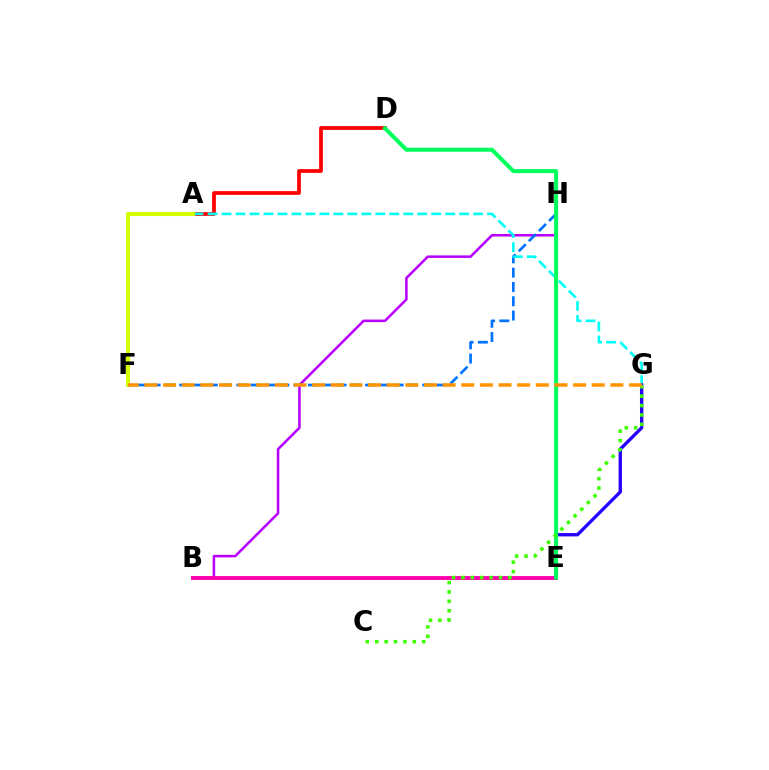{('A', 'D'): [{'color': '#ff0000', 'line_style': 'solid', 'thickness': 2.69}], ('B', 'H'): [{'color': '#b900ff', 'line_style': 'solid', 'thickness': 1.83}], ('F', 'H'): [{'color': '#0074ff', 'line_style': 'dashed', 'thickness': 1.94}], ('A', 'G'): [{'color': '#00fff6', 'line_style': 'dashed', 'thickness': 1.9}], ('B', 'E'): [{'color': '#ff00ac', 'line_style': 'solid', 'thickness': 2.76}], ('E', 'G'): [{'color': '#2500ff', 'line_style': 'solid', 'thickness': 2.4}], ('A', 'F'): [{'color': '#d1ff00', 'line_style': 'solid', 'thickness': 2.93}], ('D', 'E'): [{'color': '#00ff5c', 'line_style': 'solid', 'thickness': 2.9}], ('C', 'G'): [{'color': '#3dff00', 'line_style': 'dotted', 'thickness': 2.55}], ('F', 'G'): [{'color': '#ff9400', 'line_style': 'dashed', 'thickness': 2.53}]}